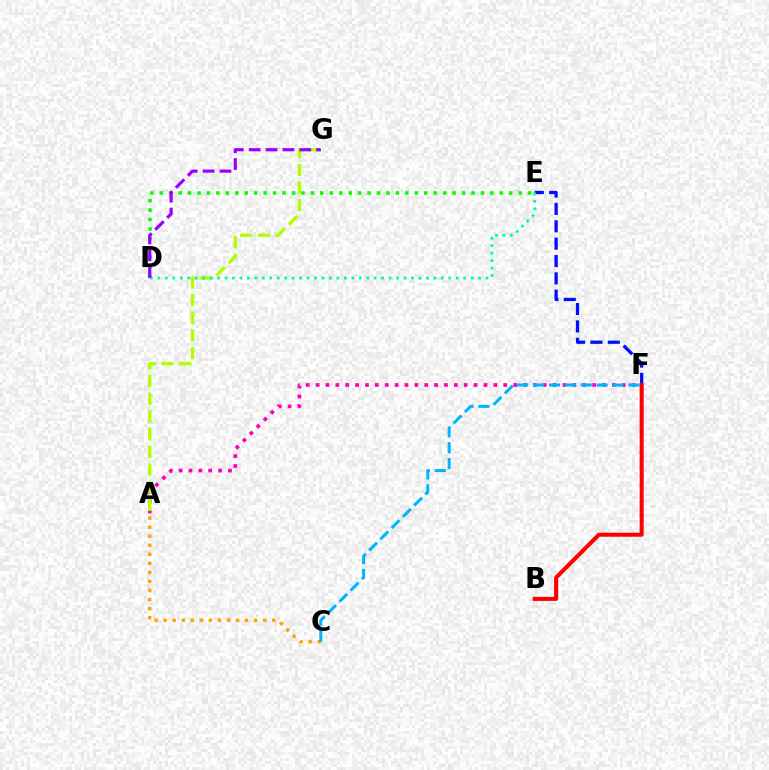{('A', 'F'): [{'color': '#ff00bd', 'line_style': 'dotted', 'thickness': 2.68}], ('D', 'E'): [{'color': '#08ff00', 'line_style': 'dotted', 'thickness': 2.57}, {'color': '#00ff9d', 'line_style': 'dotted', 'thickness': 2.03}], ('A', 'C'): [{'color': '#ffa500', 'line_style': 'dotted', 'thickness': 2.46}], ('C', 'F'): [{'color': '#00b5ff', 'line_style': 'dashed', 'thickness': 2.16}], ('E', 'F'): [{'color': '#0010ff', 'line_style': 'dashed', 'thickness': 2.36}], ('B', 'F'): [{'color': '#ff0000', 'line_style': 'solid', 'thickness': 2.9}], ('A', 'G'): [{'color': '#b3ff00', 'line_style': 'dashed', 'thickness': 2.4}], ('D', 'G'): [{'color': '#9b00ff', 'line_style': 'dashed', 'thickness': 2.29}]}